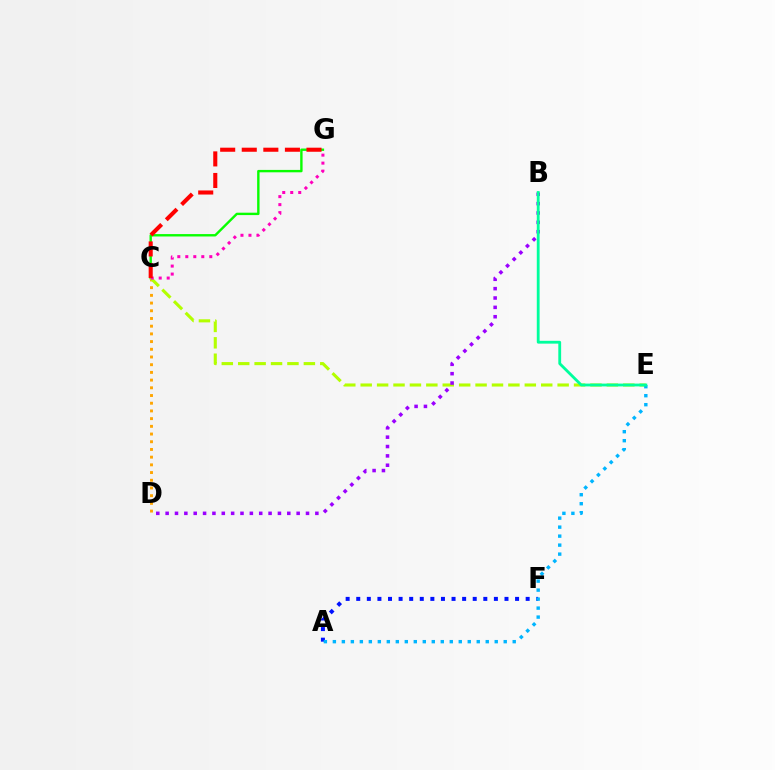{('C', 'D'): [{'color': '#ffa500', 'line_style': 'dotted', 'thickness': 2.09}], ('C', 'G'): [{'color': '#08ff00', 'line_style': 'solid', 'thickness': 1.72}, {'color': '#ff00bd', 'line_style': 'dotted', 'thickness': 2.17}, {'color': '#ff0000', 'line_style': 'dashed', 'thickness': 2.93}], ('C', 'E'): [{'color': '#b3ff00', 'line_style': 'dashed', 'thickness': 2.23}], ('B', 'D'): [{'color': '#9b00ff', 'line_style': 'dotted', 'thickness': 2.54}], ('A', 'F'): [{'color': '#0010ff', 'line_style': 'dotted', 'thickness': 2.88}], ('A', 'E'): [{'color': '#00b5ff', 'line_style': 'dotted', 'thickness': 2.44}], ('B', 'E'): [{'color': '#00ff9d', 'line_style': 'solid', 'thickness': 2.03}]}